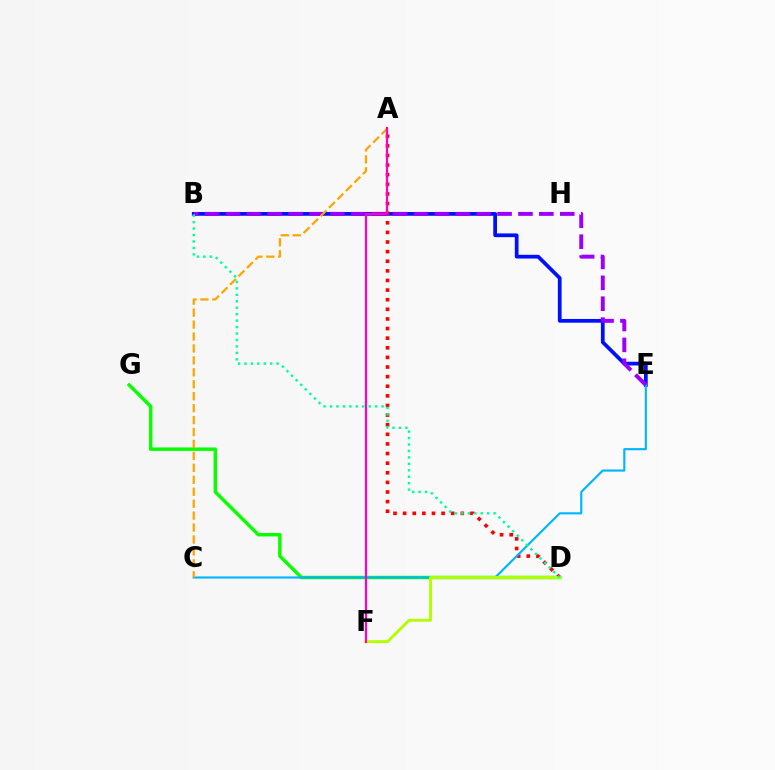{('B', 'E'): [{'color': '#0010ff', 'line_style': 'solid', 'thickness': 2.69}, {'color': '#9b00ff', 'line_style': 'dashed', 'thickness': 2.84}], ('D', 'G'): [{'color': '#08ff00', 'line_style': 'solid', 'thickness': 2.47}], ('A', 'D'): [{'color': '#ff0000', 'line_style': 'dotted', 'thickness': 2.61}], ('C', 'E'): [{'color': '#00b5ff', 'line_style': 'solid', 'thickness': 1.54}], ('D', 'F'): [{'color': '#b3ff00', 'line_style': 'solid', 'thickness': 2.09}], ('A', 'C'): [{'color': '#ffa500', 'line_style': 'dashed', 'thickness': 1.62}], ('A', 'F'): [{'color': '#ff00bd', 'line_style': 'solid', 'thickness': 1.59}], ('B', 'D'): [{'color': '#00ff9d', 'line_style': 'dotted', 'thickness': 1.75}]}